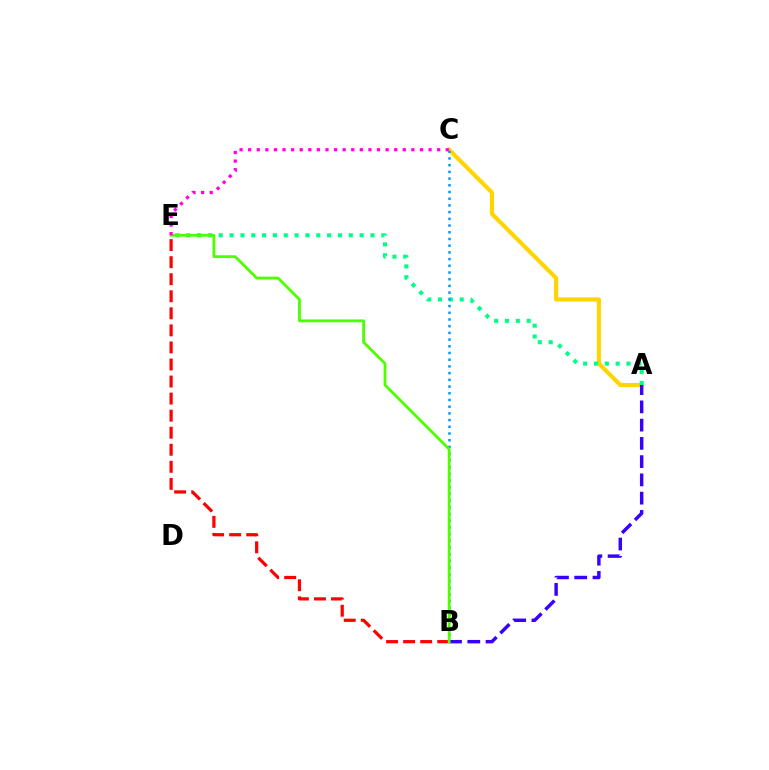{('A', 'C'): [{'color': '#ffd500', 'line_style': 'solid', 'thickness': 2.99}], ('A', 'E'): [{'color': '#00ff86', 'line_style': 'dotted', 'thickness': 2.94}], ('B', 'C'): [{'color': '#009eff', 'line_style': 'dotted', 'thickness': 1.82}], ('B', 'E'): [{'color': '#ff0000', 'line_style': 'dashed', 'thickness': 2.32}, {'color': '#4fff00', 'line_style': 'solid', 'thickness': 2.04}], ('A', 'B'): [{'color': '#3700ff', 'line_style': 'dashed', 'thickness': 2.48}], ('C', 'E'): [{'color': '#ff00ed', 'line_style': 'dotted', 'thickness': 2.33}]}